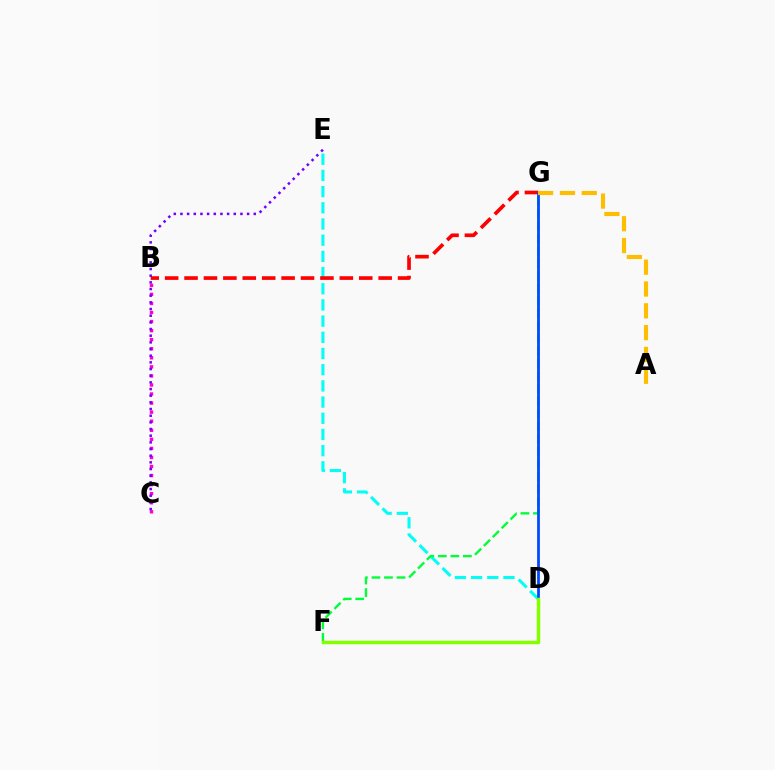{('B', 'C'): [{'color': '#ff00cf', 'line_style': 'dotted', 'thickness': 2.46}], ('D', 'E'): [{'color': '#00fff6', 'line_style': 'dashed', 'thickness': 2.2}], ('B', 'G'): [{'color': '#ff0000', 'line_style': 'dashed', 'thickness': 2.64}], ('F', 'G'): [{'color': '#00ff39', 'line_style': 'dashed', 'thickness': 1.7}], ('C', 'E'): [{'color': '#7200ff', 'line_style': 'dotted', 'thickness': 1.81}], ('D', 'G'): [{'color': '#004bff', 'line_style': 'solid', 'thickness': 2.0}], ('A', 'G'): [{'color': '#ffbd00', 'line_style': 'dashed', 'thickness': 2.96}], ('D', 'F'): [{'color': '#84ff00', 'line_style': 'solid', 'thickness': 2.5}]}